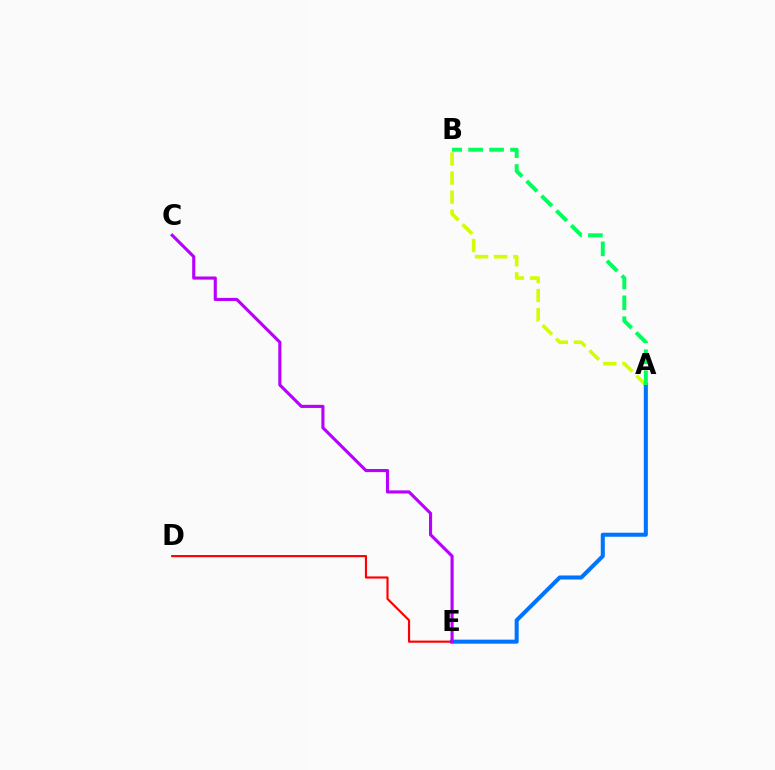{('A', 'B'): [{'color': '#d1ff00', 'line_style': 'dashed', 'thickness': 2.59}, {'color': '#00ff5c', 'line_style': 'dashed', 'thickness': 2.85}], ('A', 'E'): [{'color': '#0074ff', 'line_style': 'solid', 'thickness': 2.91}], ('D', 'E'): [{'color': '#ff0000', 'line_style': 'solid', 'thickness': 1.55}], ('C', 'E'): [{'color': '#b900ff', 'line_style': 'solid', 'thickness': 2.24}]}